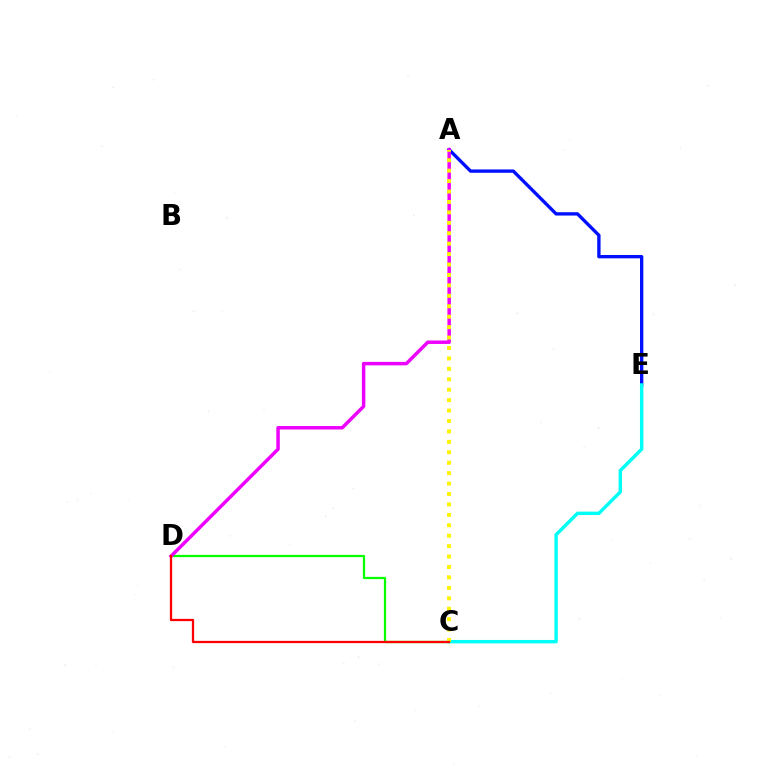{('A', 'E'): [{'color': '#0010ff', 'line_style': 'solid', 'thickness': 2.4}], ('C', 'D'): [{'color': '#08ff00', 'line_style': 'solid', 'thickness': 1.62}, {'color': '#ff0000', 'line_style': 'solid', 'thickness': 1.63}], ('A', 'D'): [{'color': '#ee00ff', 'line_style': 'solid', 'thickness': 2.49}], ('C', 'E'): [{'color': '#00fff6', 'line_style': 'solid', 'thickness': 2.45}], ('A', 'C'): [{'color': '#fcf500', 'line_style': 'dotted', 'thickness': 2.83}]}